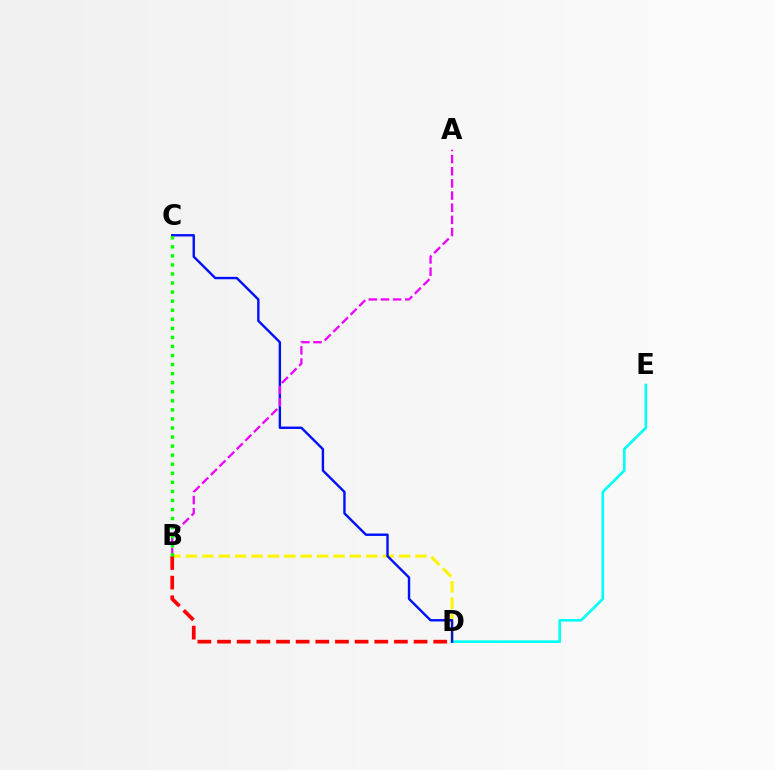{('B', 'D'): [{'color': '#fcf500', 'line_style': 'dashed', 'thickness': 2.23}, {'color': '#ff0000', 'line_style': 'dashed', 'thickness': 2.67}], ('D', 'E'): [{'color': '#00fff6', 'line_style': 'solid', 'thickness': 1.9}], ('C', 'D'): [{'color': '#0010ff', 'line_style': 'solid', 'thickness': 1.73}], ('A', 'B'): [{'color': '#ee00ff', 'line_style': 'dashed', 'thickness': 1.65}], ('B', 'C'): [{'color': '#08ff00', 'line_style': 'dotted', 'thickness': 2.46}]}